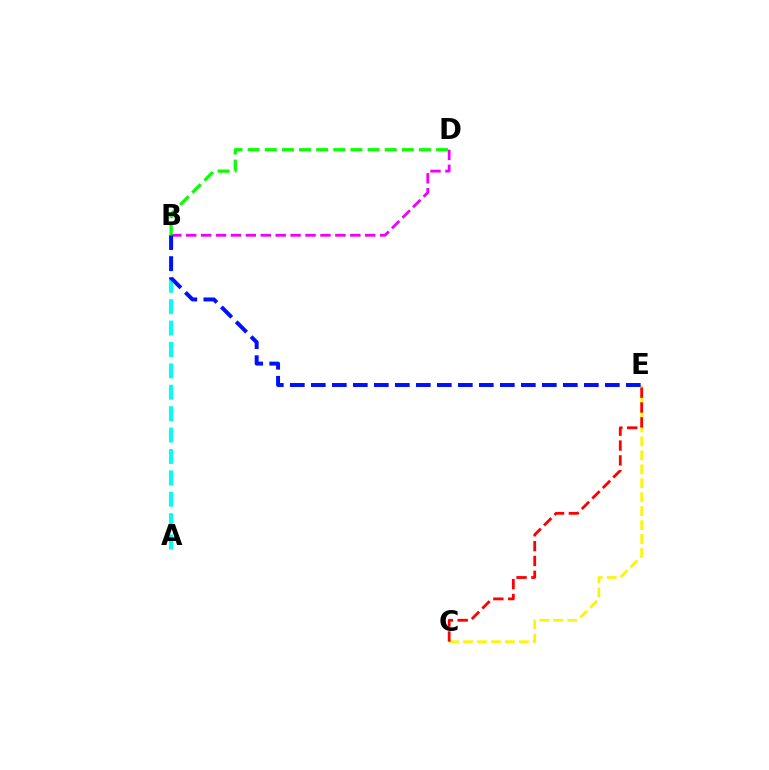{('A', 'B'): [{'color': '#00fff6', 'line_style': 'dashed', 'thickness': 2.91}], ('C', 'E'): [{'color': '#fcf500', 'line_style': 'dashed', 'thickness': 1.9}, {'color': '#ff0000', 'line_style': 'dashed', 'thickness': 2.02}], ('B', 'D'): [{'color': '#ee00ff', 'line_style': 'dashed', 'thickness': 2.03}, {'color': '#08ff00', 'line_style': 'dashed', 'thickness': 2.33}], ('B', 'E'): [{'color': '#0010ff', 'line_style': 'dashed', 'thickness': 2.85}]}